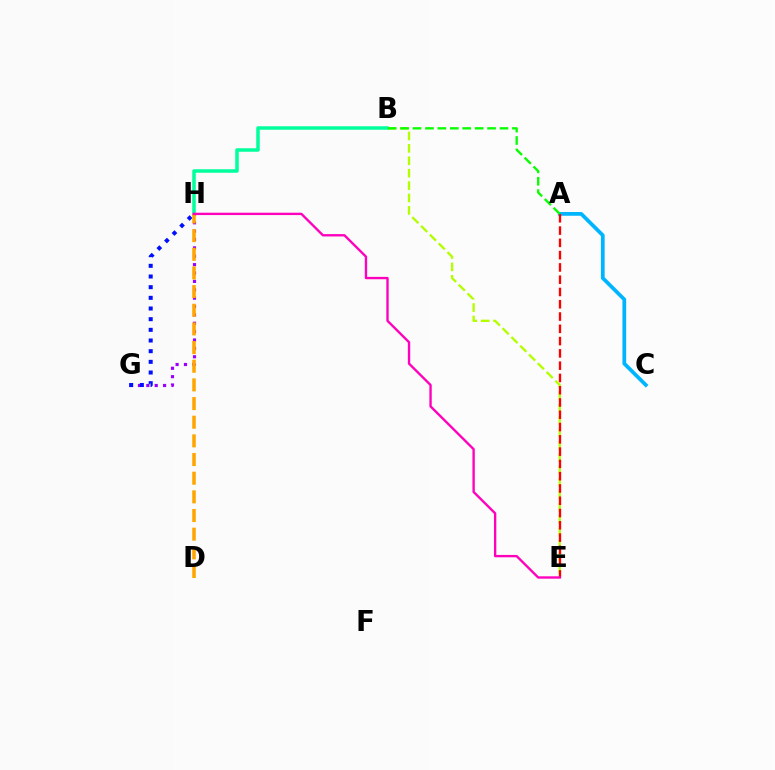{('B', 'E'): [{'color': '#b3ff00', 'line_style': 'dashed', 'thickness': 1.69}], ('A', 'C'): [{'color': '#00b5ff', 'line_style': 'solid', 'thickness': 2.7}], ('A', 'E'): [{'color': '#ff0000', 'line_style': 'dashed', 'thickness': 1.67}], ('G', 'H'): [{'color': '#9b00ff', 'line_style': 'dotted', 'thickness': 2.28}, {'color': '#0010ff', 'line_style': 'dotted', 'thickness': 2.9}], ('B', 'H'): [{'color': '#00ff9d', 'line_style': 'solid', 'thickness': 2.52}], ('D', 'H'): [{'color': '#ffa500', 'line_style': 'dashed', 'thickness': 2.53}], ('E', 'H'): [{'color': '#ff00bd', 'line_style': 'solid', 'thickness': 1.7}], ('A', 'B'): [{'color': '#08ff00', 'line_style': 'dashed', 'thickness': 1.69}]}